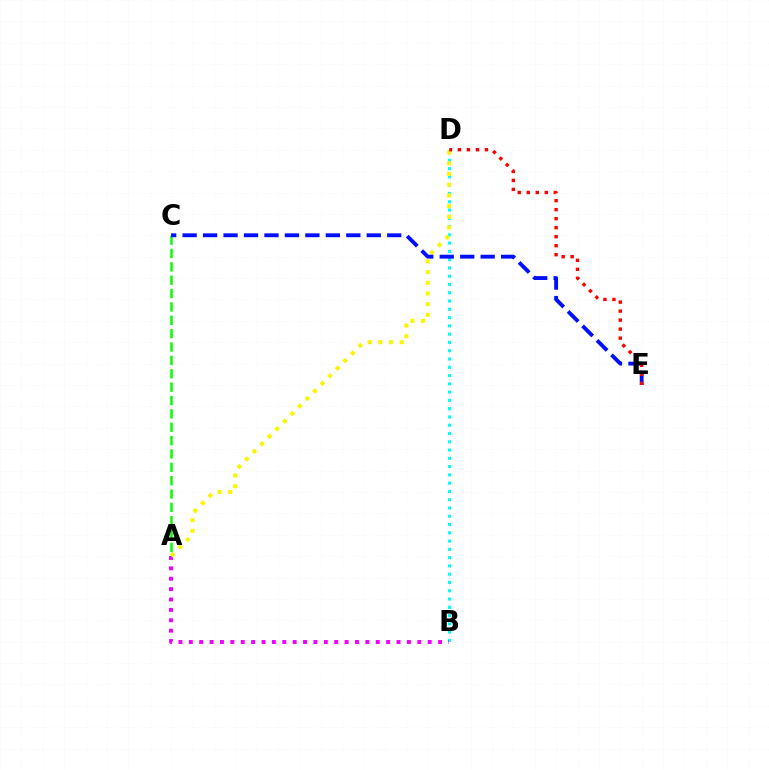{('B', 'D'): [{'color': '#00fff6', 'line_style': 'dotted', 'thickness': 2.25}], ('A', 'B'): [{'color': '#ee00ff', 'line_style': 'dotted', 'thickness': 2.82}], ('A', 'D'): [{'color': '#fcf500', 'line_style': 'dotted', 'thickness': 2.91}], ('A', 'C'): [{'color': '#08ff00', 'line_style': 'dashed', 'thickness': 1.82}], ('C', 'E'): [{'color': '#0010ff', 'line_style': 'dashed', 'thickness': 2.78}], ('D', 'E'): [{'color': '#ff0000', 'line_style': 'dotted', 'thickness': 2.45}]}